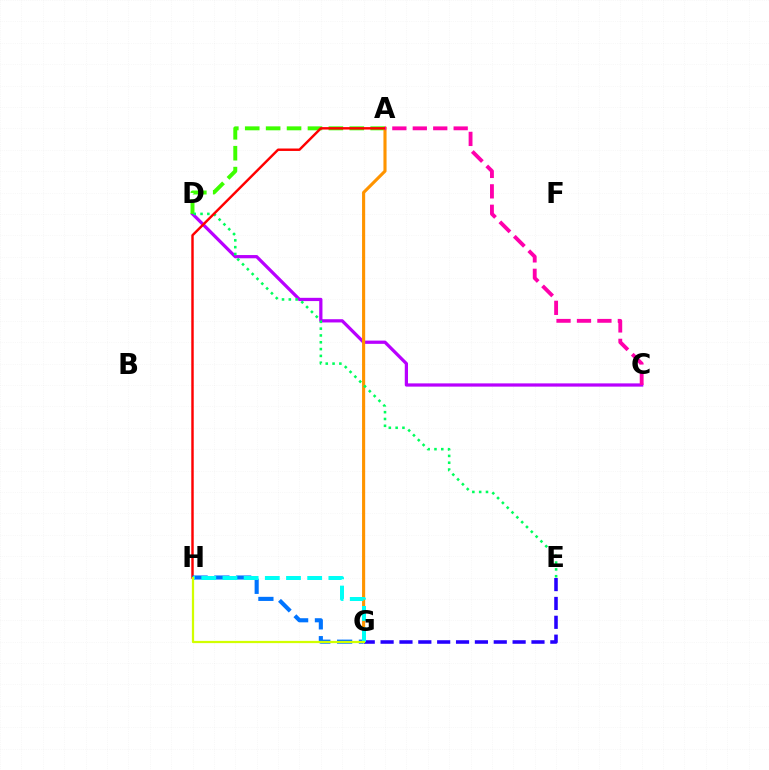{('C', 'D'): [{'color': '#b900ff', 'line_style': 'solid', 'thickness': 2.33}], ('A', 'D'): [{'color': '#3dff00', 'line_style': 'dashed', 'thickness': 2.84}], ('A', 'G'): [{'color': '#ff9400', 'line_style': 'solid', 'thickness': 2.24}], ('D', 'E'): [{'color': '#00ff5c', 'line_style': 'dotted', 'thickness': 1.85}], ('E', 'G'): [{'color': '#2500ff', 'line_style': 'dashed', 'thickness': 2.56}], ('A', 'H'): [{'color': '#ff0000', 'line_style': 'solid', 'thickness': 1.75}], ('G', 'H'): [{'color': '#0074ff', 'line_style': 'dashed', 'thickness': 2.96}, {'color': '#00fff6', 'line_style': 'dashed', 'thickness': 2.88}, {'color': '#d1ff00', 'line_style': 'solid', 'thickness': 1.62}], ('A', 'C'): [{'color': '#ff00ac', 'line_style': 'dashed', 'thickness': 2.78}]}